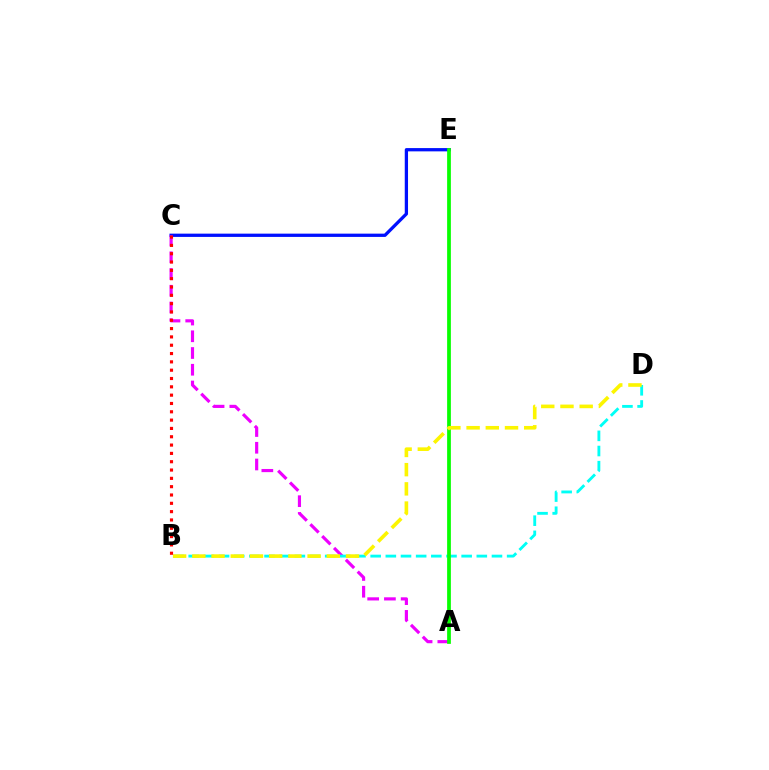{('C', 'E'): [{'color': '#0010ff', 'line_style': 'solid', 'thickness': 2.36}], ('A', 'C'): [{'color': '#ee00ff', 'line_style': 'dashed', 'thickness': 2.27}], ('B', 'D'): [{'color': '#00fff6', 'line_style': 'dashed', 'thickness': 2.06}, {'color': '#fcf500', 'line_style': 'dashed', 'thickness': 2.61}], ('A', 'E'): [{'color': '#08ff00', 'line_style': 'solid', 'thickness': 2.69}], ('B', 'C'): [{'color': '#ff0000', 'line_style': 'dotted', 'thickness': 2.26}]}